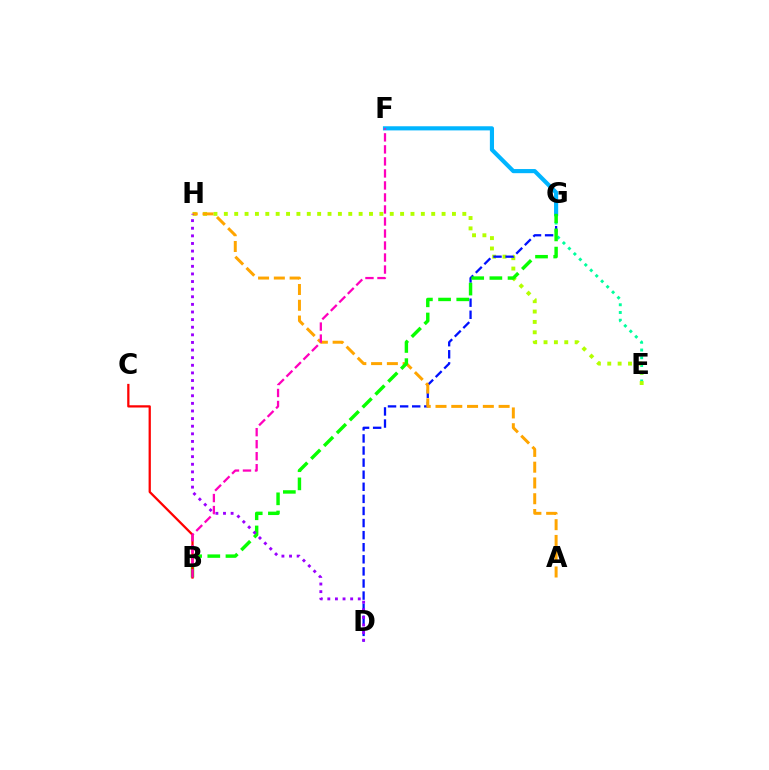{('F', 'G'): [{'color': '#00b5ff', 'line_style': 'solid', 'thickness': 2.98}], ('E', 'G'): [{'color': '#00ff9d', 'line_style': 'dotted', 'thickness': 2.1}], ('E', 'H'): [{'color': '#b3ff00', 'line_style': 'dotted', 'thickness': 2.82}], ('D', 'G'): [{'color': '#0010ff', 'line_style': 'dashed', 'thickness': 1.64}], ('A', 'H'): [{'color': '#ffa500', 'line_style': 'dashed', 'thickness': 2.14}], ('B', 'G'): [{'color': '#08ff00', 'line_style': 'dashed', 'thickness': 2.47}], ('B', 'C'): [{'color': '#ff0000', 'line_style': 'solid', 'thickness': 1.63}], ('D', 'H'): [{'color': '#9b00ff', 'line_style': 'dotted', 'thickness': 2.07}], ('B', 'F'): [{'color': '#ff00bd', 'line_style': 'dashed', 'thickness': 1.63}]}